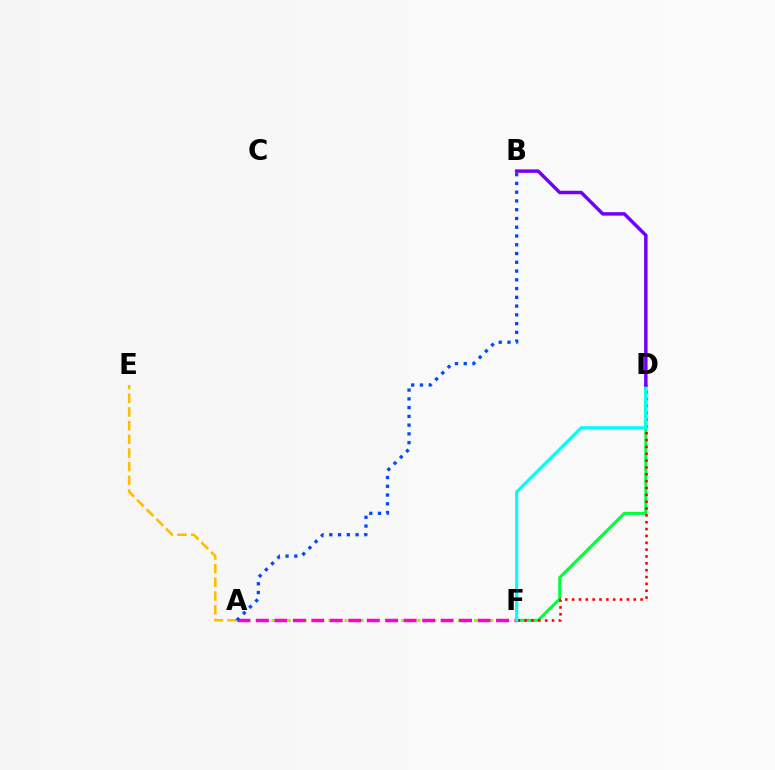{('A', 'F'): [{'color': '#84ff00', 'line_style': 'dotted', 'thickness': 2.2}, {'color': '#ff00cf', 'line_style': 'dashed', 'thickness': 2.51}], ('D', 'F'): [{'color': '#00ff39', 'line_style': 'solid', 'thickness': 2.17}, {'color': '#ff0000', 'line_style': 'dotted', 'thickness': 1.86}, {'color': '#00fff6', 'line_style': 'solid', 'thickness': 2.27}], ('A', 'E'): [{'color': '#ffbd00', 'line_style': 'dashed', 'thickness': 1.86}], ('B', 'D'): [{'color': '#7200ff', 'line_style': 'solid', 'thickness': 2.49}], ('A', 'B'): [{'color': '#004bff', 'line_style': 'dotted', 'thickness': 2.38}]}